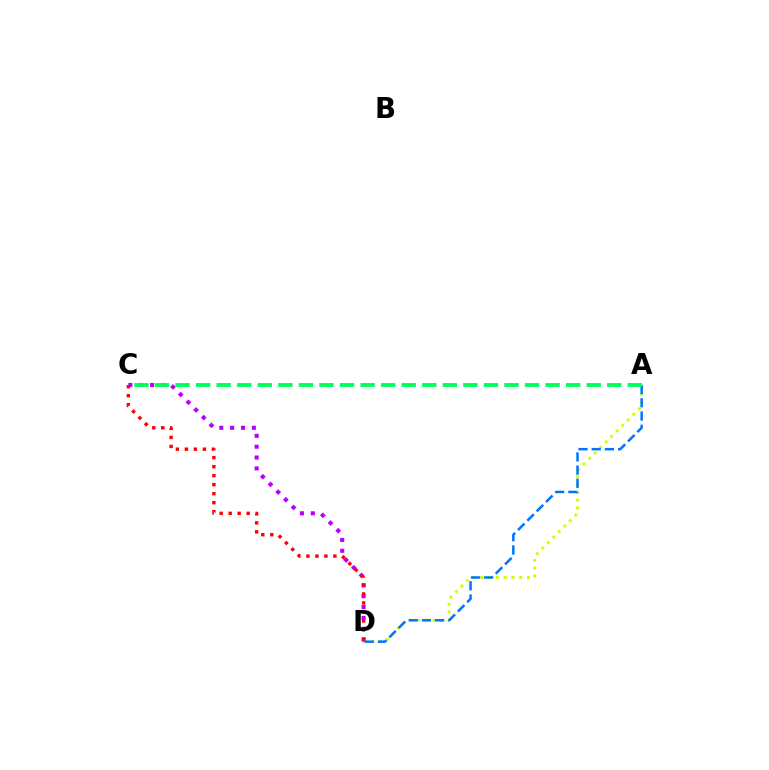{('A', 'D'): [{'color': '#d1ff00', 'line_style': 'dotted', 'thickness': 2.12}, {'color': '#0074ff', 'line_style': 'dashed', 'thickness': 1.8}], ('C', 'D'): [{'color': '#b900ff', 'line_style': 'dotted', 'thickness': 2.95}, {'color': '#ff0000', 'line_style': 'dotted', 'thickness': 2.44}], ('A', 'C'): [{'color': '#00ff5c', 'line_style': 'dashed', 'thickness': 2.79}]}